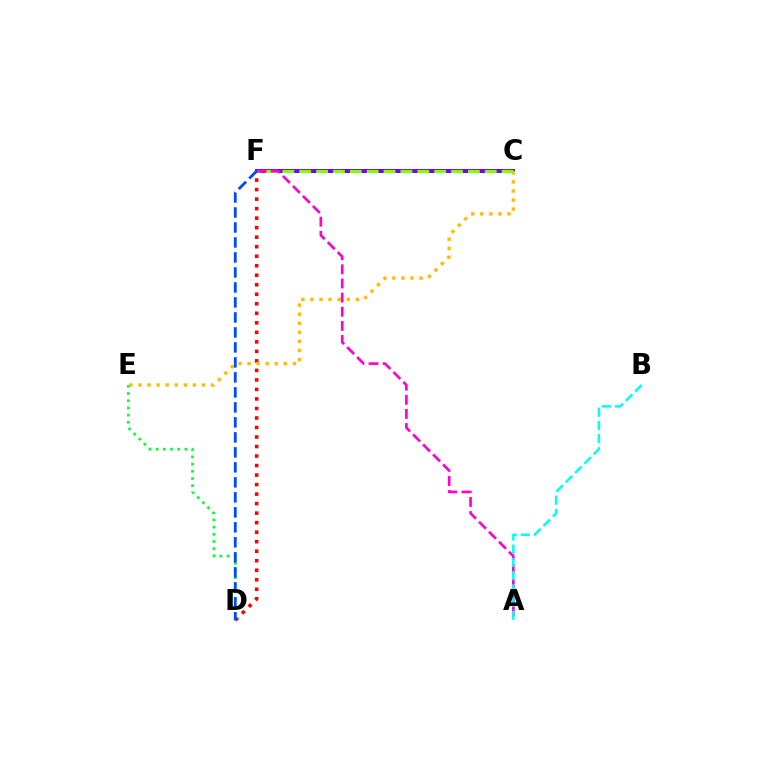{('C', 'F'): [{'color': '#7200ff', 'line_style': 'solid', 'thickness': 2.85}, {'color': '#84ff00', 'line_style': 'dashed', 'thickness': 2.29}], ('D', 'F'): [{'color': '#ff0000', 'line_style': 'dotted', 'thickness': 2.59}, {'color': '#004bff', 'line_style': 'dashed', 'thickness': 2.04}], ('C', 'E'): [{'color': '#ffbd00', 'line_style': 'dotted', 'thickness': 2.47}], ('D', 'E'): [{'color': '#00ff39', 'line_style': 'dotted', 'thickness': 1.95}], ('A', 'F'): [{'color': '#ff00cf', 'line_style': 'dashed', 'thickness': 1.92}], ('A', 'B'): [{'color': '#00fff6', 'line_style': 'dashed', 'thickness': 1.79}]}